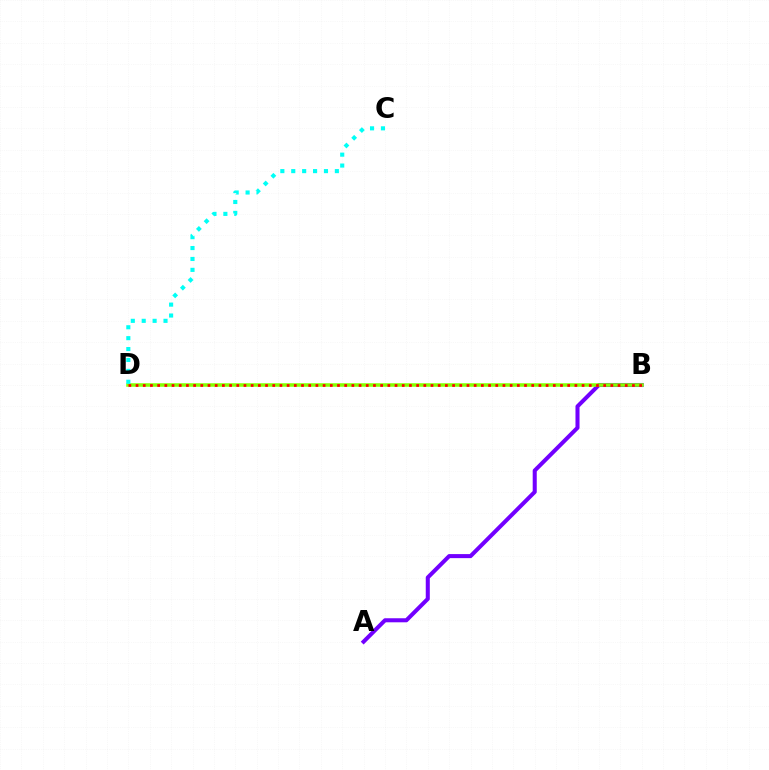{('A', 'B'): [{'color': '#7200ff', 'line_style': 'solid', 'thickness': 2.91}], ('B', 'D'): [{'color': '#84ff00', 'line_style': 'solid', 'thickness': 2.54}, {'color': '#ff0000', 'line_style': 'dotted', 'thickness': 1.95}], ('C', 'D'): [{'color': '#00fff6', 'line_style': 'dotted', 'thickness': 2.96}]}